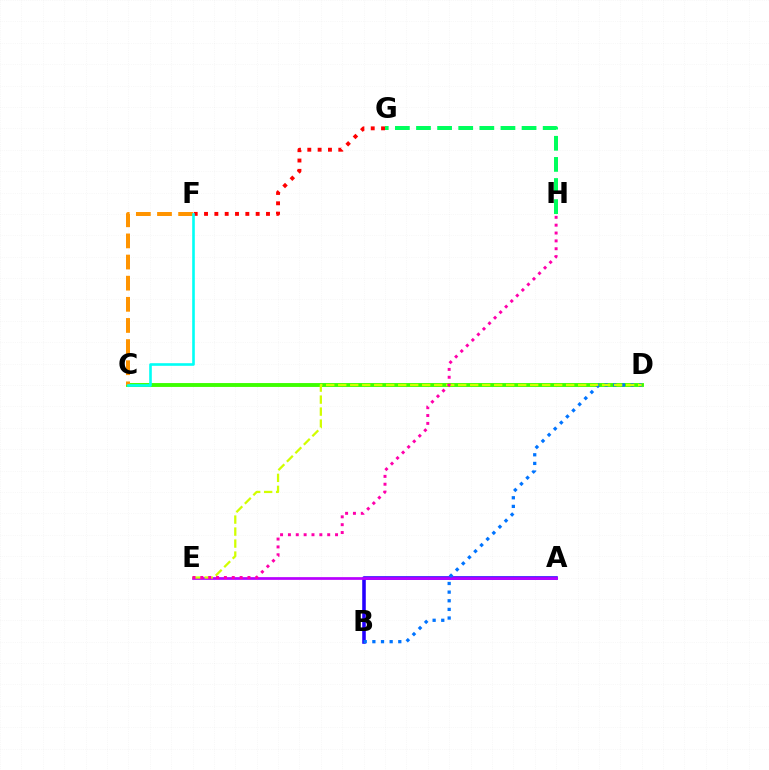{('A', 'B'): [{'color': '#2500ff', 'line_style': 'solid', 'thickness': 2.57}], ('C', 'D'): [{'color': '#3dff00', 'line_style': 'solid', 'thickness': 2.8}], ('F', 'G'): [{'color': '#ff0000', 'line_style': 'dotted', 'thickness': 2.81}], ('A', 'E'): [{'color': '#b900ff', 'line_style': 'solid', 'thickness': 1.96}], ('G', 'H'): [{'color': '#00ff5c', 'line_style': 'dashed', 'thickness': 2.87}], ('B', 'D'): [{'color': '#0074ff', 'line_style': 'dotted', 'thickness': 2.35}], ('D', 'E'): [{'color': '#d1ff00', 'line_style': 'dashed', 'thickness': 1.63}], ('E', 'H'): [{'color': '#ff00ac', 'line_style': 'dotted', 'thickness': 2.13}], ('C', 'F'): [{'color': '#ff9400', 'line_style': 'dashed', 'thickness': 2.87}, {'color': '#00fff6', 'line_style': 'solid', 'thickness': 1.89}]}